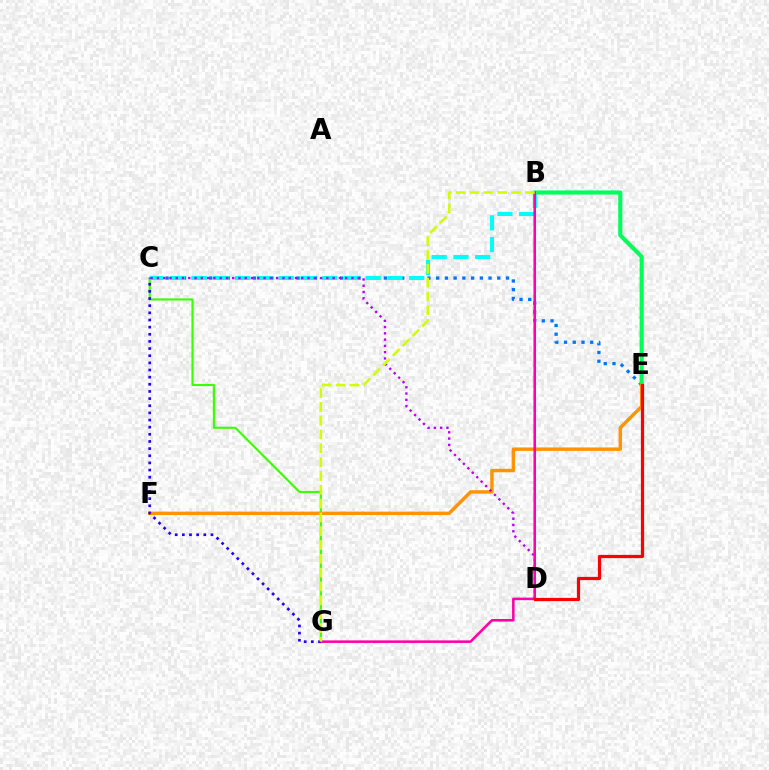{('C', 'G'): [{'color': '#3dff00', 'line_style': 'solid', 'thickness': 1.55}, {'color': '#2500ff', 'line_style': 'dotted', 'thickness': 1.94}], ('C', 'E'): [{'color': '#0074ff', 'line_style': 'dotted', 'thickness': 2.37}], ('B', 'C'): [{'color': '#00fff6', 'line_style': 'dashed', 'thickness': 2.95}], ('B', 'E'): [{'color': '#00ff5c', 'line_style': 'solid', 'thickness': 2.96}], ('E', 'F'): [{'color': '#ff9400', 'line_style': 'solid', 'thickness': 2.47}], ('C', 'D'): [{'color': '#b900ff', 'line_style': 'dotted', 'thickness': 1.71}], ('B', 'G'): [{'color': '#ff00ac', 'line_style': 'solid', 'thickness': 1.84}, {'color': '#d1ff00', 'line_style': 'dashed', 'thickness': 1.88}], ('D', 'E'): [{'color': '#ff0000', 'line_style': 'solid', 'thickness': 2.32}]}